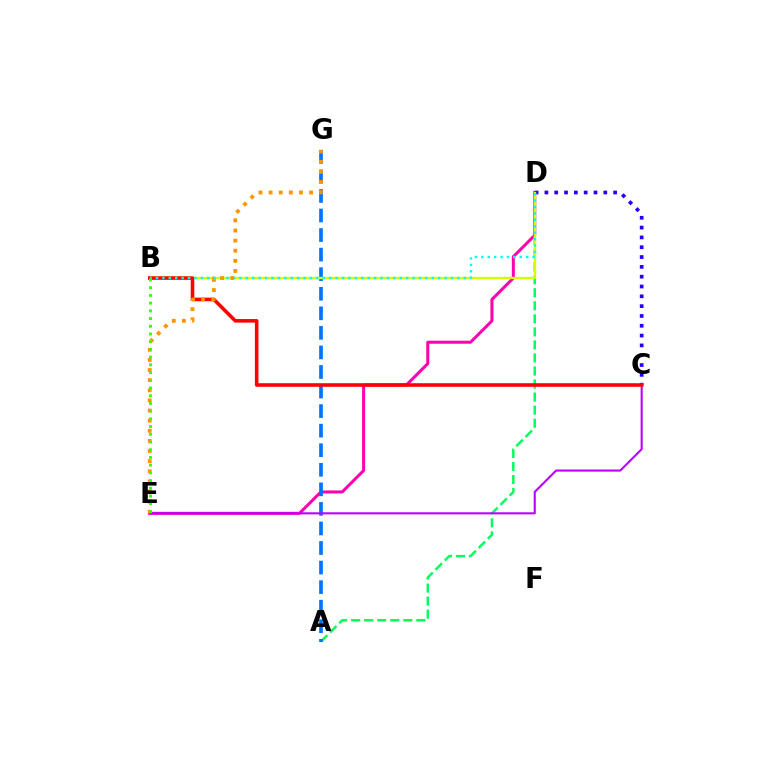{('D', 'E'): [{'color': '#ff00ac', 'line_style': 'solid', 'thickness': 2.17}], ('A', 'D'): [{'color': '#00ff5c', 'line_style': 'dashed', 'thickness': 1.77}], ('C', 'D'): [{'color': '#2500ff', 'line_style': 'dotted', 'thickness': 2.67}], ('A', 'G'): [{'color': '#0074ff', 'line_style': 'dashed', 'thickness': 2.66}], ('C', 'E'): [{'color': '#b900ff', 'line_style': 'solid', 'thickness': 1.5}], ('B', 'D'): [{'color': '#d1ff00', 'line_style': 'solid', 'thickness': 1.68}, {'color': '#00fff6', 'line_style': 'dotted', 'thickness': 1.74}], ('B', 'C'): [{'color': '#ff0000', 'line_style': 'solid', 'thickness': 2.57}], ('E', 'G'): [{'color': '#ff9400', 'line_style': 'dotted', 'thickness': 2.75}], ('B', 'E'): [{'color': '#3dff00', 'line_style': 'dotted', 'thickness': 2.1}]}